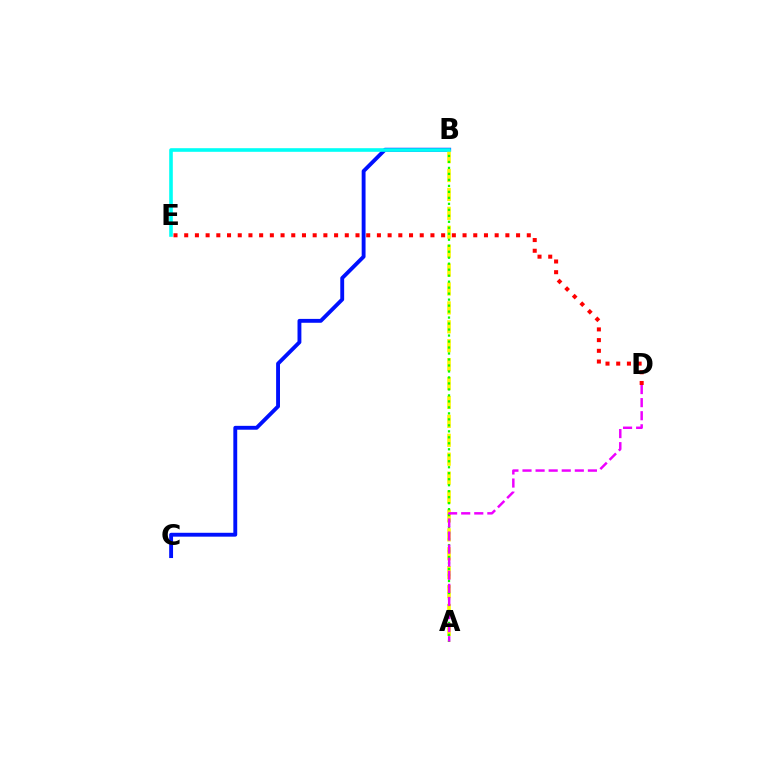{('B', 'C'): [{'color': '#0010ff', 'line_style': 'solid', 'thickness': 2.79}], ('A', 'B'): [{'color': '#fcf500', 'line_style': 'dashed', 'thickness': 2.57}, {'color': '#08ff00', 'line_style': 'dotted', 'thickness': 1.63}], ('A', 'D'): [{'color': '#ee00ff', 'line_style': 'dashed', 'thickness': 1.78}], ('B', 'E'): [{'color': '#00fff6', 'line_style': 'solid', 'thickness': 2.6}], ('D', 'E'): [{'color': '#ff0000', 'line_style': 'dotted', 'thickness': 2.91}]}